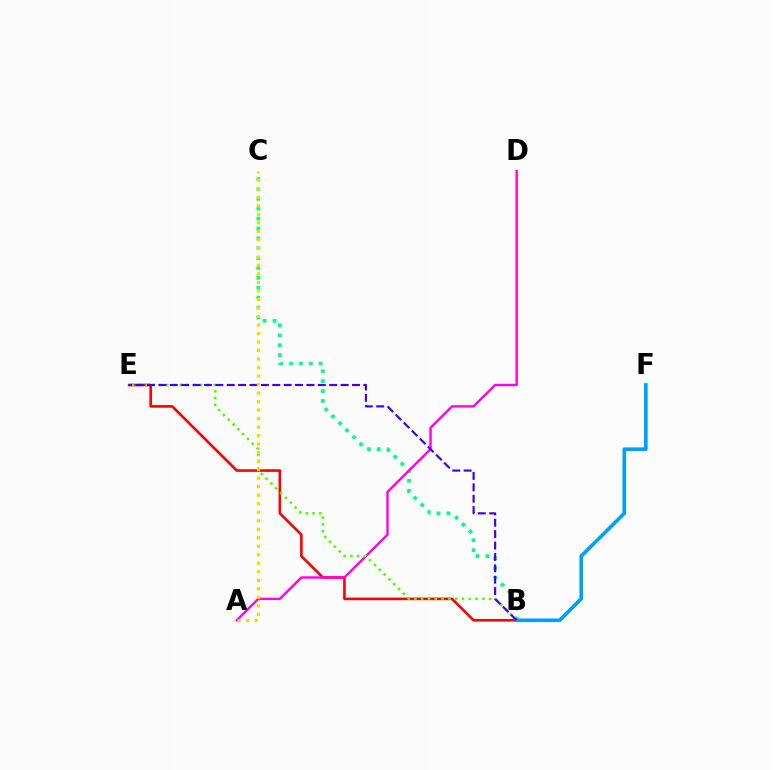{('B', 'E'): [{'color': '#ff0000', 'line_style': 'solid', 'thickness': 1.89}, {'color': '#4fff00', 'line_style': 'dotted', 'thickness': 1.85}, {'color': '#3700ff', 'line_style': 'dashed', 'thickness': 1.55}], ('B', 'C'): [{'color': '#00ff86', 'line_style': 'dotted', 'thickness': 2.68}], ('B', 'F'): [{'color': '#009eff', 'line_style': 'solid', 'thickness': 2.63}], ('A', 'D'): [{'color': '#ff00ed', 'line_style': 'solid', 'thickness': 1.73}], ('A', 'C'): [{'color': '#ffd500', 'line_style': 'dotted', 'thickness': 2.31}]}